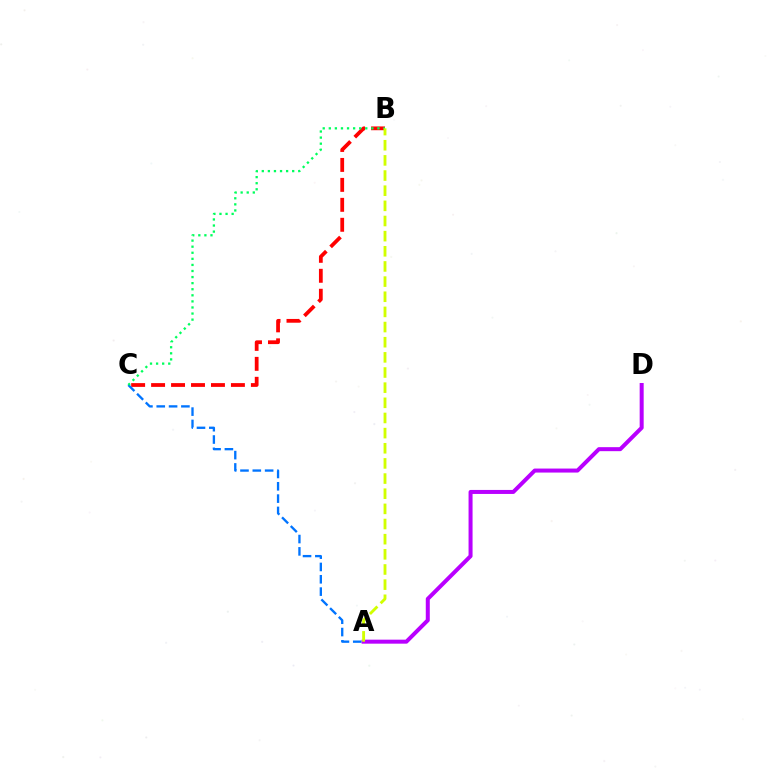{('B', 'C'): [{'color': '#ff0000', 'line_style': 'dashed', 'thickness': 2.71}, {'color': '#00ff5c', 'line_style': 'dotted', 'thickness': 1.65}], ('A', 'C'): [{'color': '#0074ff', 'line_style': 'dashed', 'thickness': 1.67}], ('A', 'D'): [{'color': '#b900ff', 'line_style': 'solid', 'thickness': 2.88}], ('A', 'B'): [{'color': '#d1ff00', 'line_style': 'dashed', 'thickness': 2.06}]}